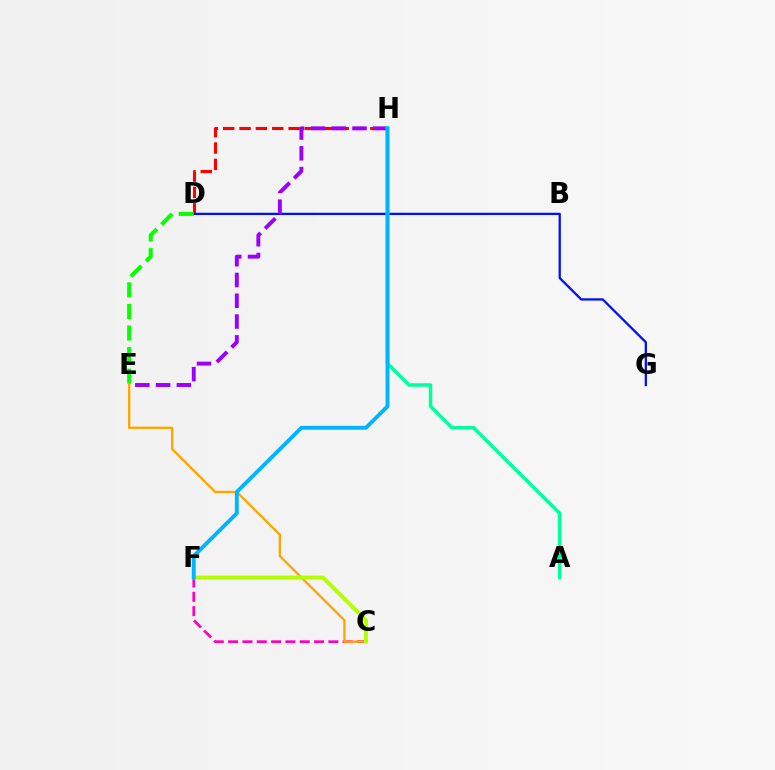{('D', 'H'): [{'color': '#ff0000', 'line_style': 'dashed', 'thickness': 2.22}], ('C', 'F'): [{'color': '#ff00bd', 'line_style': 'dashed', 'thickness': 1.95}, {'color': '#b3ff00', 'line_style': 'solid', 'thickness': 2.8}], ('C', 'E'): [{'color': '#ffa500', 'line_style': 'solid', 'thickness': 1.69}], ('D', 'G'): [{'color': '#0010ff', 'line_style': 'solid', 'thickness': 1.65}], ('E', 'H'): [{'color': '#9b00ff', 'line_style': 'dashed', 'thickness': 2.82}], ('D', 'E'): [{'color': '#08ff00', 'line_style': 'dashed', 'thickness': 2.93}], ('A', 'H'): [{'color': '#00ff9d', 'line_style': 'solid', 'thickness': 2.52}], ('F', 'H'): [{'color': '#00b5ff', 'line_style': 'solid', 'thickness': 2.8}]}